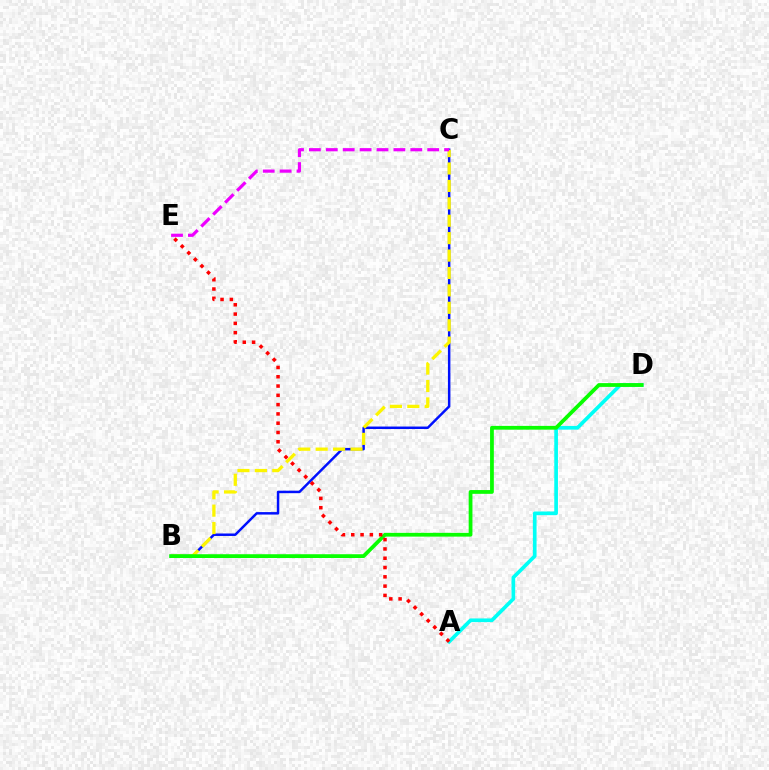{('A', 'D'): [{'color': '#00fff6', 'line_style': 'solid', 'thickness': 2.65}], ('B', 'C'): [{'color': '#0010ff', 'line_style': 'solid', 'thickness': 1.78}, {'color': '#fcf500', 'line_style': 'dashed', 'thickness': 2.37}], ('B', 'D'): [{'color': '#08ff00', 'line_style': 'solid', 'thickness': 2.71}], ('A', 'E'): [{'color': '#ff0000', 'line_style': 'dotted', 'thickness': 2.52}], ('C', 'E'): [{'color': '#ee00ff', 'line_style': 'dashed', 'thickness': 2.3}]}